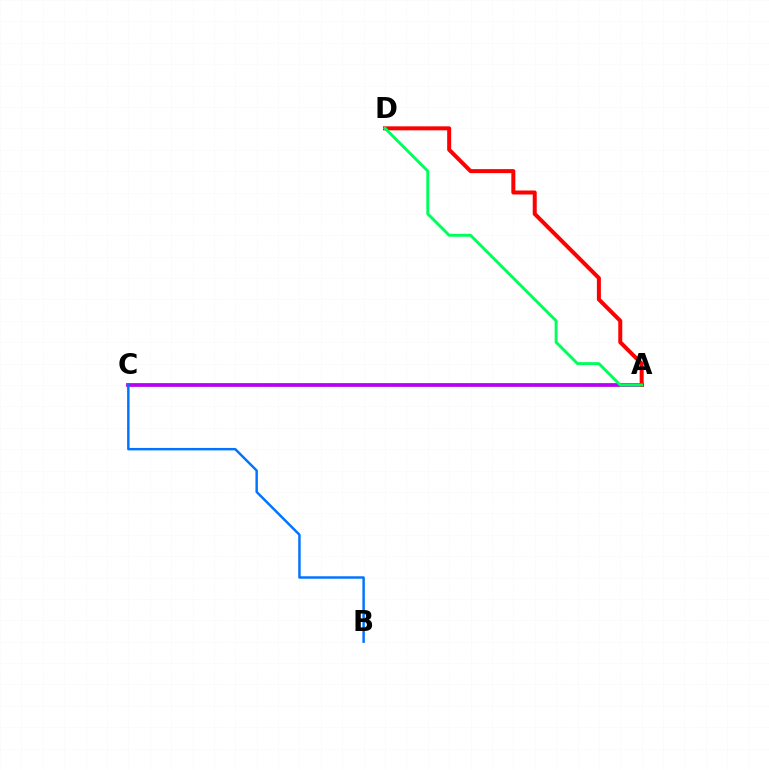{('A', 'C'): [{'color': '#d1ff00', 'line_style': 'solid', 'thickness': 2.59}, {'color': '#b900ff', 'line_style': 'solid', 'thickness': 2.68}], ('A', 'D'): [{'color': '#ff0000', 'line_style': 'solid', 'thickness': 2.88}, {'color': '#00ff5c', 'line_style': 'solid', 'thickness': 2.1}], ('B', 'C'): [{'color': '#0074ff', 'line_style': 'solid', 'thickness': 1.76}]}